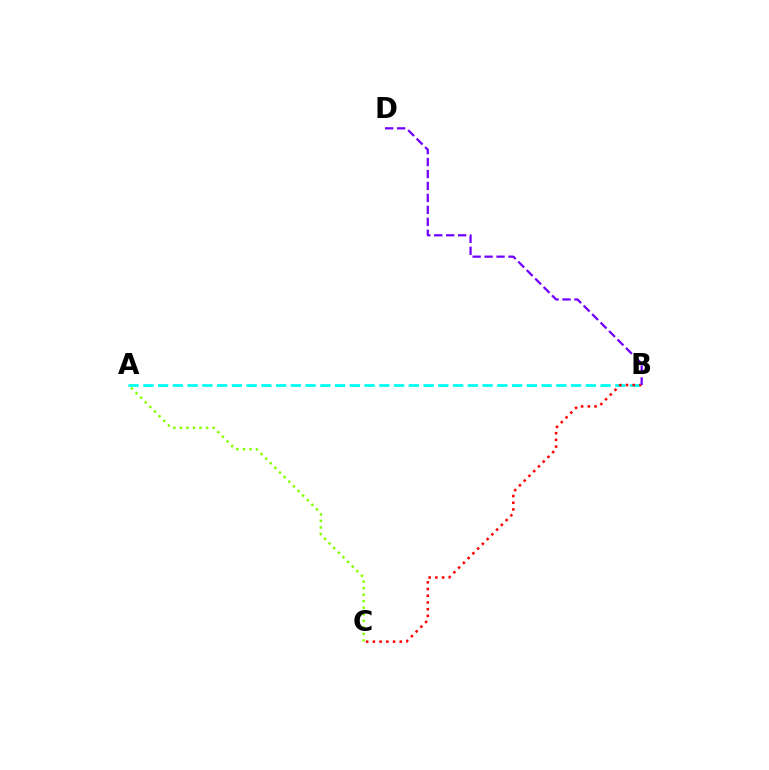{('A', 'B'): [{'color': '#00fff6', 'line_style': 'dashed', 'thickness': 2.0}], ('A', 'C'): [{'color': '#84ff00', 'line_style': 'dotted', 'thickness': 1.78}], ('B', 'C'): [{'color': '#ff0000', 'line_style': 'dotted', 'thickness': 1.82}], ('B', 'D'): [{'color': '#7200ff', 'line_style': 'dashed', 'thickness': 1.62}]}